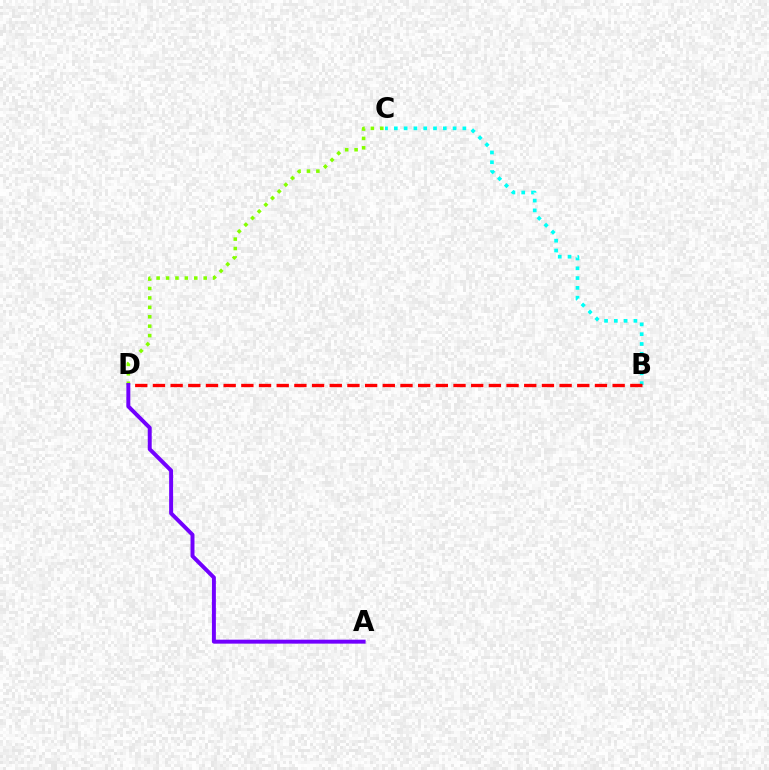{('B', 'C'): [{'color': '#00fff6', 'line_style': 'dotted', 'thickness': 2.66}], ('B', 'D'): [{'color': '#ff0000', 'line_style': 'dashed', 'thickness': 2.4}], ('C', 'D'): [{'color': '#84ff00', 'line_style': 'dotted', 'thickness': 2.56}], ('A', 'D'): [{'color': '#7200ff', 'line_style': 'solid', 'thickness': 2.85}]}